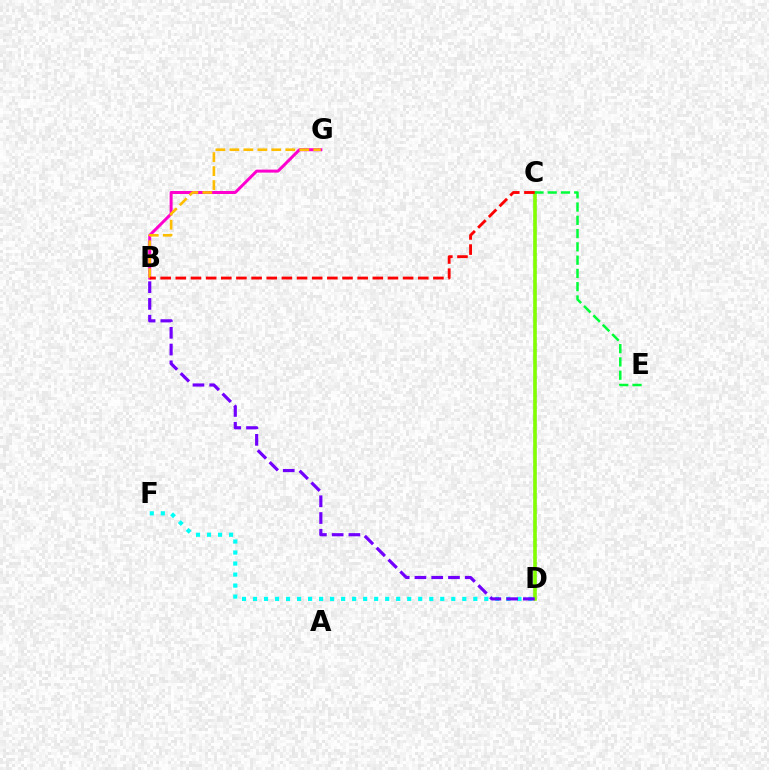{('B', 'G'): [{'color': '#ff00cf', 'line_style': 'solid', 'thickness': 2.15}, {'color': '#ffbd00', 'line_style': 'dashed', 'thickness': 1.9}], ('C', 'D'): [{'color': '#004bff', 'line_style': 'solid', 'thickness': 1.61}, {'color': '#84ff00', 'line_style': 'solid', 'thickness': 2.57}], ('D', 'F'): [{'color': '#00fff6', 'line_style': 'dotted', 'thickness': 2.99}], ('C', 'E'): [{'color': '#00ff39', 'line_style': 'dashed', 'thickness': 1.8}], ('B', 'D'): [{'color': '#7200ff', 'line_style': 'dashed', 'thickness': 2.28}], ('B', 'C'): [{'color': '#ff0000', 'line_style': 'dashed', 'thickness': 2.06}]}